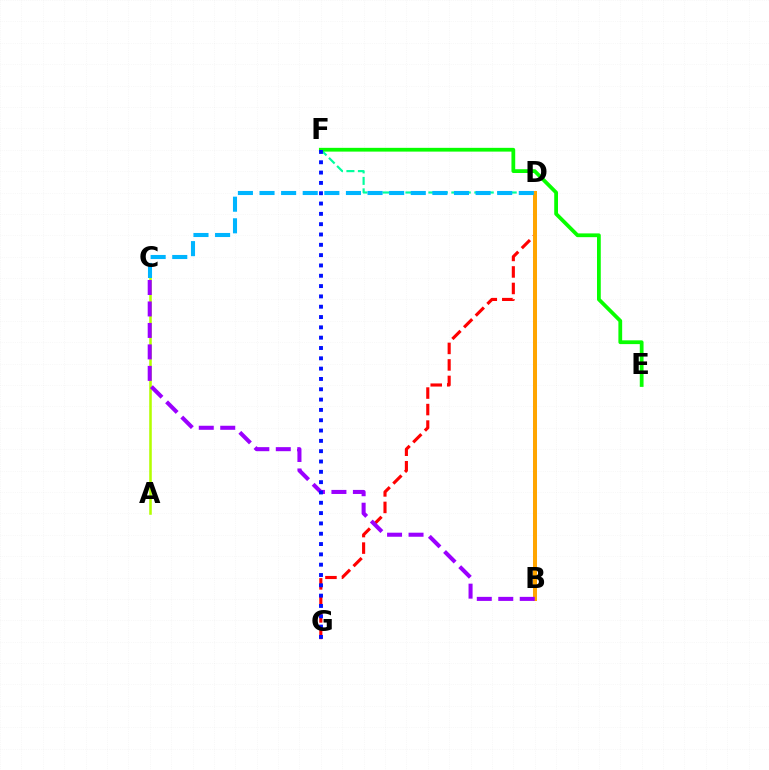{('D', 'F'): [{'color': '#00ff9d', 'line_style': 'dashed', 'thickness': 1.56}], ('B', 'D'): [{'color': '#ff00bd', 'line_style': 'solid', 'thickness': 2.06}, {'color': '#ffa500', 'line_style': 'solid', 'thickness': 2.89}], ('D', 'G'): [{'color': '#ff0000', 'line_style': 'dashed', 'thickness': 2.24}], ('E', 'F'): [{'color': '#08ff00', 'line_style': 'solid', 'thickness': 2.71}], ('A', 'C'): [{'color': '#b3ff00', 'line_style': 'solid', 'thickness': 1.85}], ('C', 'D'): [{'color': '#00b5ff', 'line_style': 'dashed', 'thickness': 2.94}], ('B', 'C'): [{'color': '#9b00ff', 'line_style': 'dashed', 'thickness': 2.92}], ('F', 'G'): [{'color': '#0010ff', 'line_style': 'dotted', 'thickness': 2.8}]}